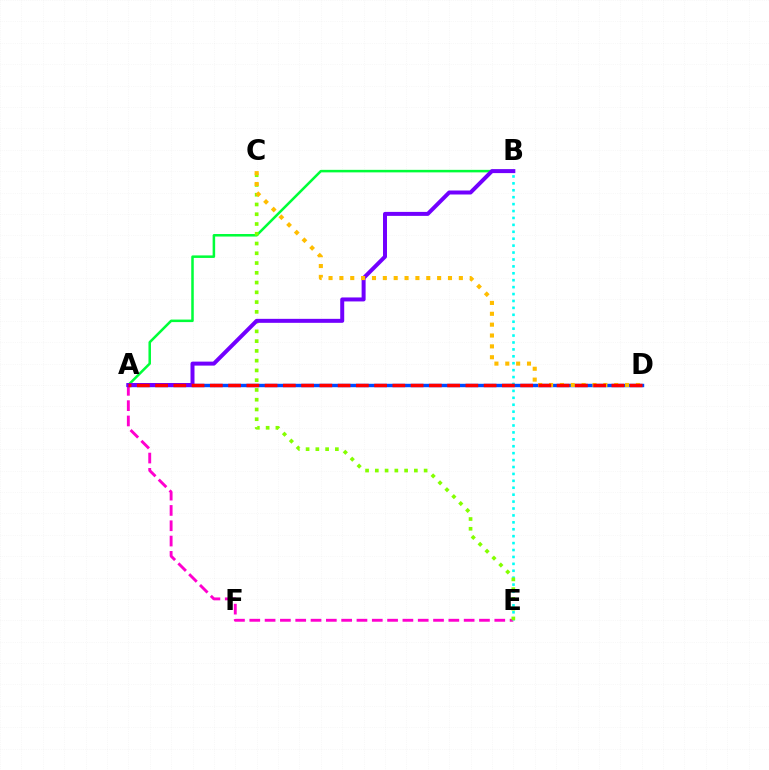{('A', 'E'): [{'color': '#ff00cf', 'line_style': 'dashed', 'thickness': 2.08}], ('A', 'B'): [{'color': '#00ff39', 'line_style': 'solid', 'thickness': 1.82}, {'color': '#7200ff', 'line_style': 'solid', 'thickness': 2.87}], ('B', 'E'): [{'color': '#00fff6', 'line_style': 'dotted', 'thickness': 1.88}], ('A', 'D'): [{'color': '#004bff', 'line_style': 'solid', 'thickness': 2.47}, {'color': '#ff0000', 'line_style': 'dashed', 'thickness': 2.48}], ('C', 'E'): [{'color': '#84ff00', 'line_style': 'dotted', 'thickness': 2.65}], ('C', 'D'): [{'color': '#ffbd00', 'line_style': 'dotted', 'thickness': 2.95}]}